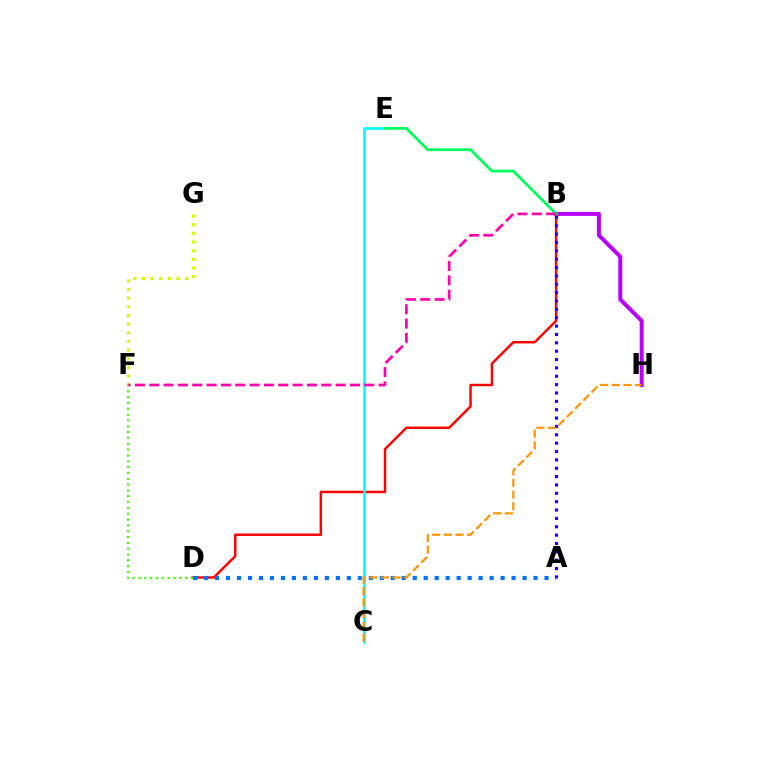{('B', 'H'): [{'color': '#b900ff', 'line_style': 'solid', 'thickness': 2.86}], ('B', 'D'): [{'color': '#ff0000', 'line_style': 'solid', 'thickness': 1.77}], ('F', 'G'): [{'color': '#d1ff00', 'line_style': 'dotted', 'thickness': 2.35}], ('A', 'D'): [{'color': '#0074ff', 'line_style': 'dotted', 'thickness': 2.98}], ('C', 'E'): [{'color': '#00fff6', 'line_style': 'solid', 'thickness': 1.92}], ('A', 'B'): [{'color': '#2500ff', 'line_style': 'dotted', 'thickness': 2.27}], ('B', 'E'): [{'color': '#00ff5c', 'line_style': 'solid', 'thickness': 2.0}], ('D', 'F'): [{'color': '#3dff00', 'line_style': 'dotted', 'thickness': 1.58}], ('B', 'F'): [{'color': '#ff00ac', 'line_style': 'dashed', 'thickness': 1.95}], ('C', 'H'): [{'color': '#ff9400', 'line_style': 'dashed', 'thickness': 1.58}]}